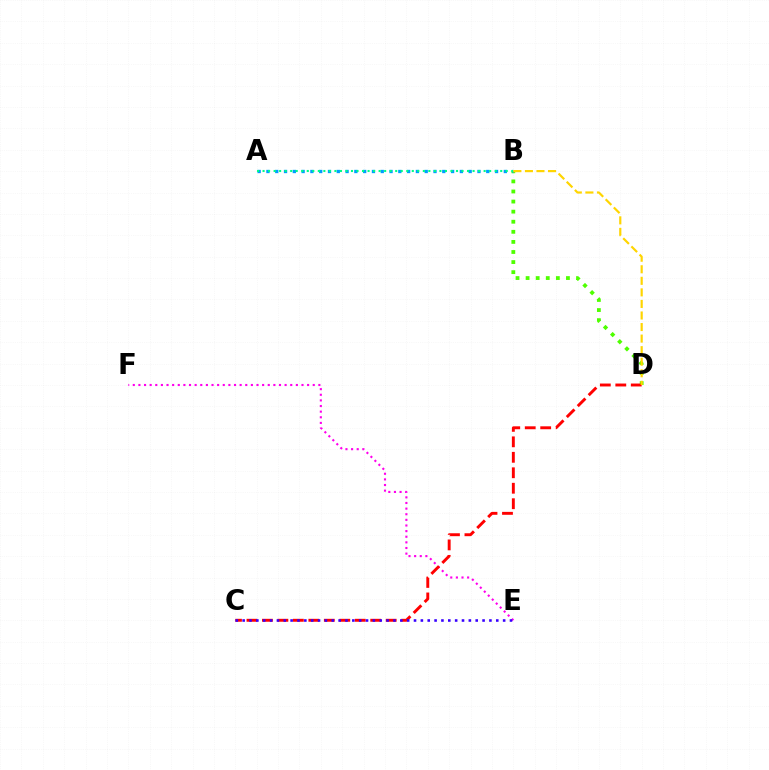{('E', 'F'): [{'color': '#ff00ed', 'line_style': 'dotted', 'thickness': 1.53}], ('B', 'D'): [{'color': '#4fff00', 'line_style': 'dotted', 'thickness': 2.74}, {'color': '#ffd500', 'line_style': 'dashed', 'thickness': 1.57}], ('A', 'B'): [{'color': '#009eff', 'line_style': 'dotted', 'thickness': 2.39}, {'color': '#00ff86', 'line_style': 'dotted', 'thickness': 1.5}], ('C', 'D'): [{'color': '#ff0000', 'line_style': 'dashed', 'thickness': 2.1}], ('C', 'E'): [{'color': '#3700ff', 'line_style': 'dotted', 'thickness': 1.86}]}